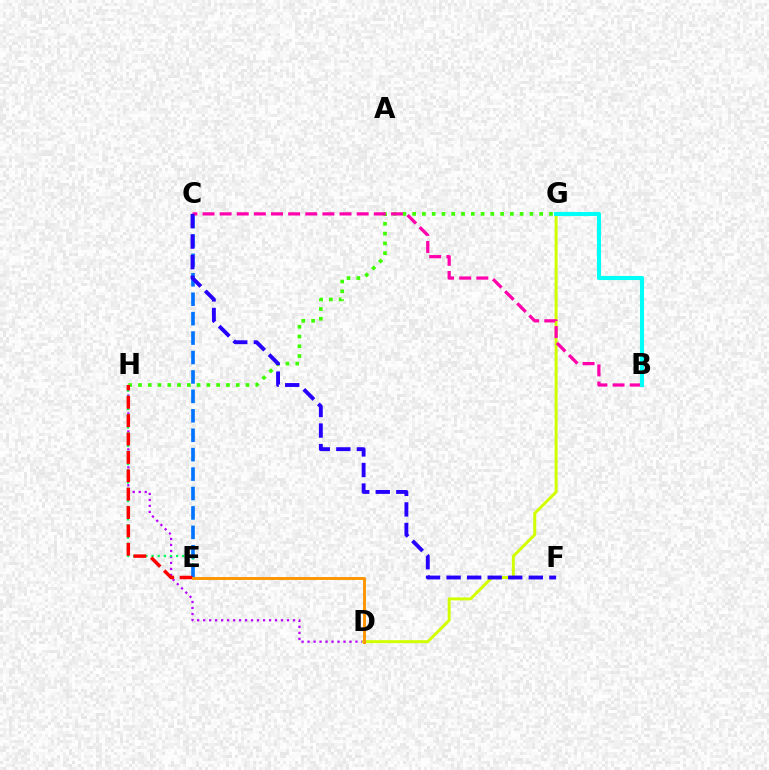{('D', 'H'): [{'color': '#b900ff', 'line_style': 'dotted', 'thickness': 1.63}], ('D', 'G'): [{'color': '#d1ff00', 'line_style': 'solid', 'thickness': 2.14}], ('E', 'H'): [{'color': '#00ff5c', 'line_style': 'dotted', 'thickness': 1.66}, {'color': '#ff0000', 'line_style': 'dashed', 'thickness': 2.5}], ('G', 'H'): [{'color': '#3dff00', 'line_style': 'dotted', 'thickness': 2.66}], ('C', 'E'): [{'color': '#0074ff', 'line_style': 'dashed', 'thickness': 2.64}], ('D', 'E'): [{'color': '#ff9400', 'line_style': 'solid', 'thickness': 2.09}], ('B', 'C'): [{'color': '#ff00ac', 'line_style': 'dashed', 'thickness': 2.33}], ('C', 'F'): [{'color': '#2500ff', 'line_style': 'dashed', 'thickness': 2.79}], ('B', 'G'): [{'color': '#00fff6', 'line_style': 'solid', 'thickness': 2.95}]}